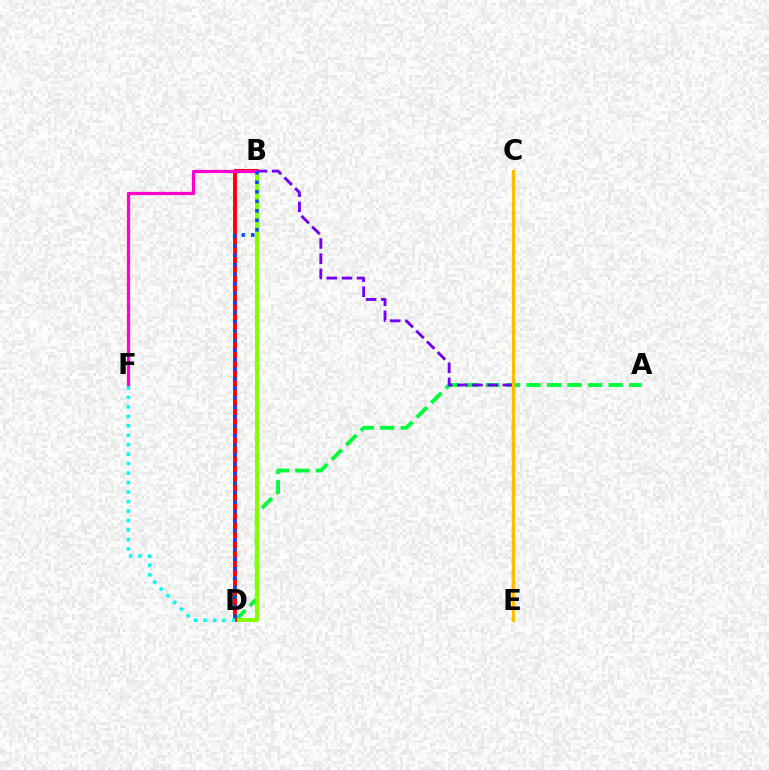{('A', 'D'): [{'color': '#00ff39', 'line_style': 'dashed', 'thickness': 2.79}], ('B', 'D'): [{'color': '#84ff00', 'line_style': 'solid', 'thickness': 2.89}, {'color': '#ff0000', 'line_style': 'solid', 'thickness': 2.8}, {'color': '#004bff', 'line_style': 'dotted', 'thickness': 2.58}], ('B', 'E'): [{'color': '#7200ff', 'line_style': 'dashed', 'thickness': 2.06}], ('B', 'F'): [{'color': '#ff00cf', 'line_style': 'solid', 'thickness': 2.33}], ('D', 'F'): [{'color': '#00fff6', 'line_style': 'dotted', 'thickness': 2.57}], ('C', 'E'): [{'color': '#ffbd00', 'line_style': 'solid', 'thickness': 2.3}]}